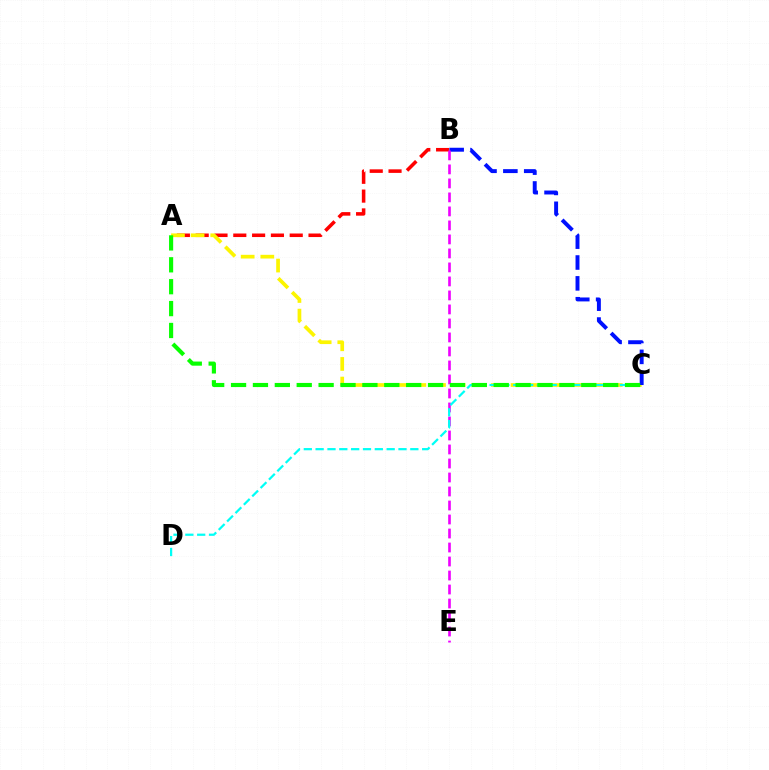{('A', 'B'): [{'color': '#ff0000', 'line_style': 'dashed', 'thickness': 2.55}], ('A', 'C'): [{'color': '#fcf500', 'line_style': 'dashed', 'thickness': 2.67}, {'color': '#08ff00', 'line_style': 'dashed', 'thickness': 2.97}], ('B', 'C'): [{'color': '#0010ff', 'line_style': 'dashed', 'thickness': 2.83}], ('B', 'E'): [{'color': '#ee00ff', 'line_style': 'dashed', 'thickness': 1.9}], ('C', 'D'): [{'color': '#00fff6', 'line_style': 'dashed', 'thickness': 1.61}]}